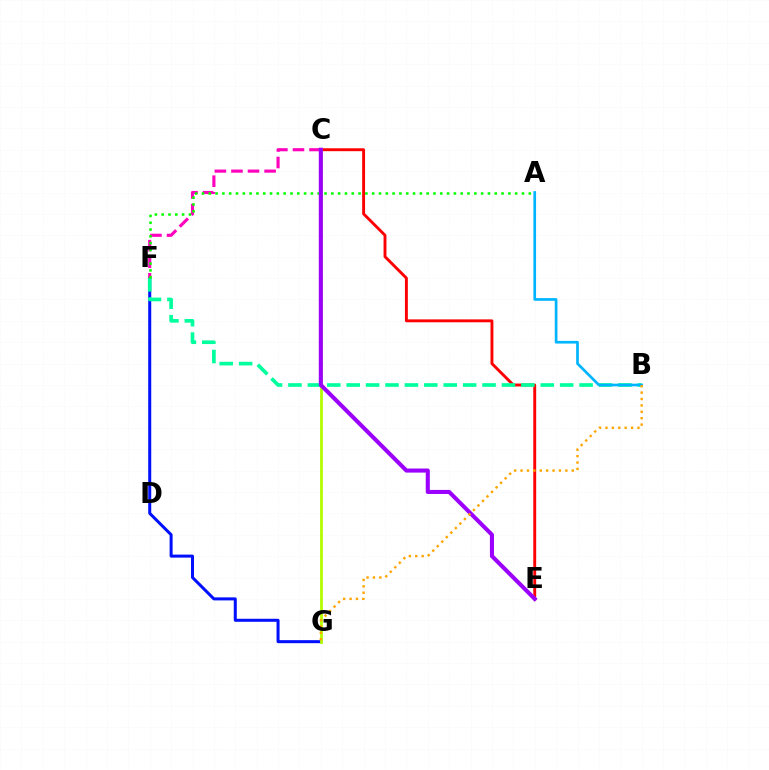{('F', 'G'): [{'color': '#0010ff', 'line_style': 'solid', 'thickness': 2.18}], ('C', 'E'): [{'color': '#ff0000', 'line_style': 'solid', 'thickness': 2.09}, {'color': '#9b00ff', 'line_style': 'solid', 'thickness': 2.93}], ('C', 'F'): [{'color': '#ff00bd', 'line_style': 'dashed', 'thickness': 2.25}], ('C', 'G'): [{'color': '#b3ff00', 'line_style': 'solid', 'thickness': 2.0}], ('B', 'F'): [{'color': '#00ff9d', 'line_style': 'dashed', 'thickness': 2.64}], ('A', 'F'): [{'color': '#08ff00', 'line_style': 'dotted', 'thickness': 1.85}], ('A', 'B'): [{'color': '#00b5ff', 'line_style': 'solid', 'thickness': 1.94}], ('B', 'G'): [{'color': '#ffa500', 'line_style': 'dotted', 'thickness': 1.74}]}